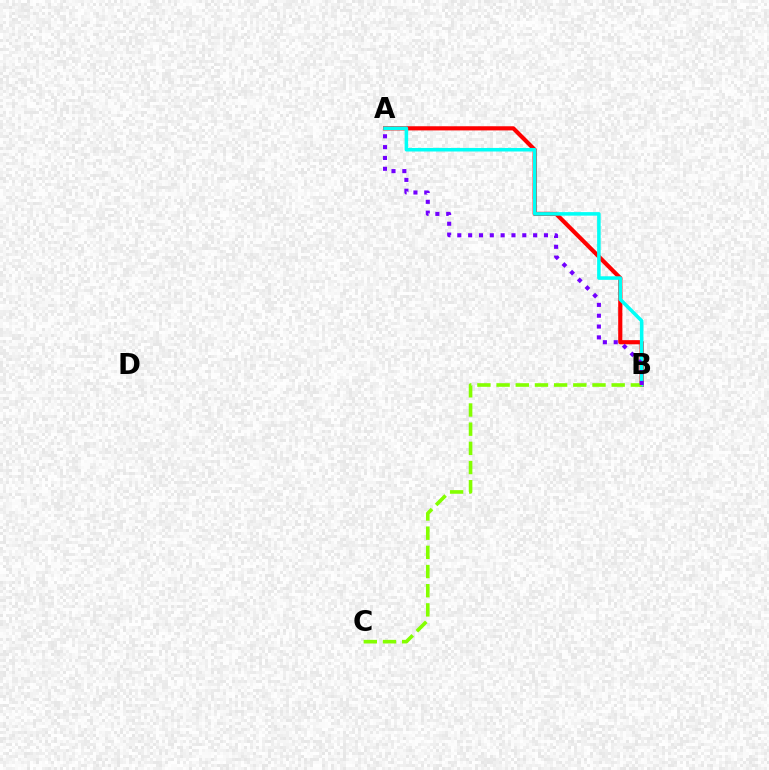{('A', 'B'): [{'color': '#ff0000', 'line_style': 'solid', 'thickness': 2.99}, {'color': '#00fff6', 'line_style': 'solid', 'thickness': 2.55}, {'color': '#7200ff', 'line_style': 'dotted', 'thickness': 2.94}], ('B', 'C'): [{'color': '#84ff00', 'line_style': 'dashed', 'thickness': 2.61}]}